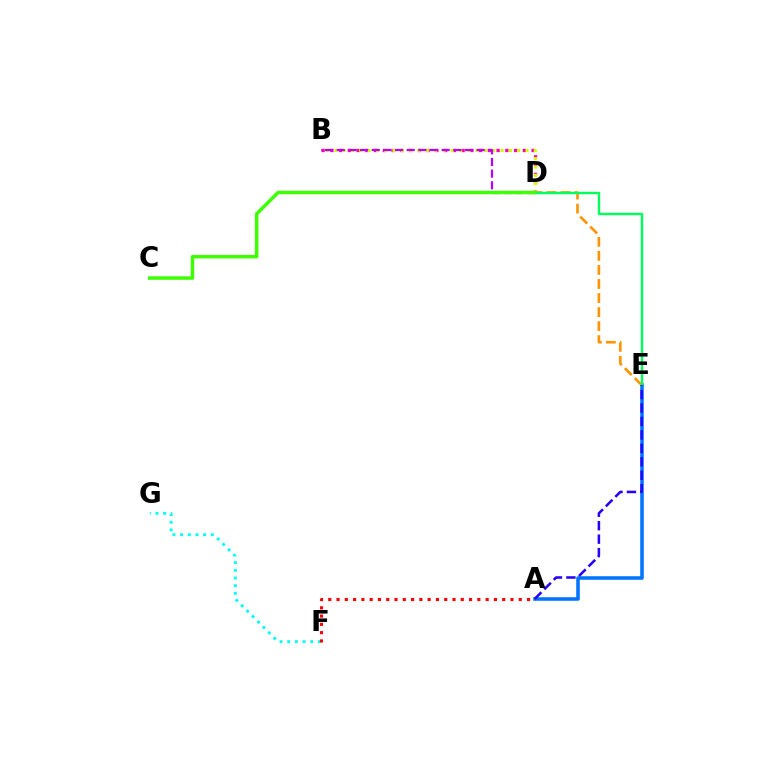{('F', 'G'): [{'color': '#00fff6', 'line_style': 'dotted', 'thickness': 2.08}], ('A', 'E'): [{'color': '#0074ff', 'line_style': 'solid', 'thickness': 2.55}, {'color': '#2500ff', 'line_style': 'dashed', 'thickness': 1.83}], ('B', 'D'): [{'color': '#ff00ac', 'line_style': 'dotted', 'thickness': 2.38}, {'color': '#d1ff00', 'line_style': 'dotted', 'thickness': 2.26}, {'color': '#b900ff', 'line_style': 'dashed', 'thickness': 1.58}], ('A', 'F'): [{'color': '#ff0000', 'line_style': 'dotted', 'thickness': 2.25}], ('D', 'E'): [{'color': '#ff9400', 'line_style': 'dashed', 'thickness': 1.91}, {'color': '#00ff5c', 'line_style': 'solid', 'thickness': 1.74}], ('C', 'D'): [{'color': '#3dff00', 'line_style': 'solid', 'thickness': 2.51}]}